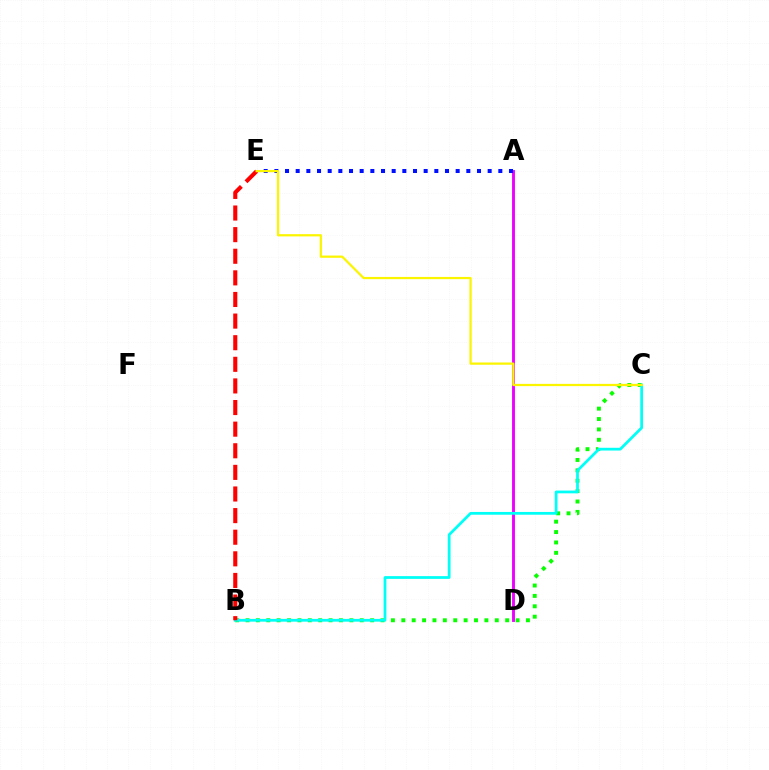{('A', 'D'): [{'color': '#ee00ff', 'line_style': 'solid', 'thickness': 2.08}], ('B', 'C'): [{'color': '#08ff00', 'line_style': 'dotted', 'thickness': 2.82}, {'color': '#00fff6', 'line_style': 'solid', 'thickness': 1.99}], ('A', 'E'): [{'color': '#0010ff', 'line_style': 'dotted', 'thickness': 2.9}], ('B', 'E'): [{'color': '#ff0000', 'line_style': 'dashed', 'thickness': 2.94}], ('C', 'E'): [{'color': '#fcf500', 'line_style': 'solid', 'thickness': 1.61}]}